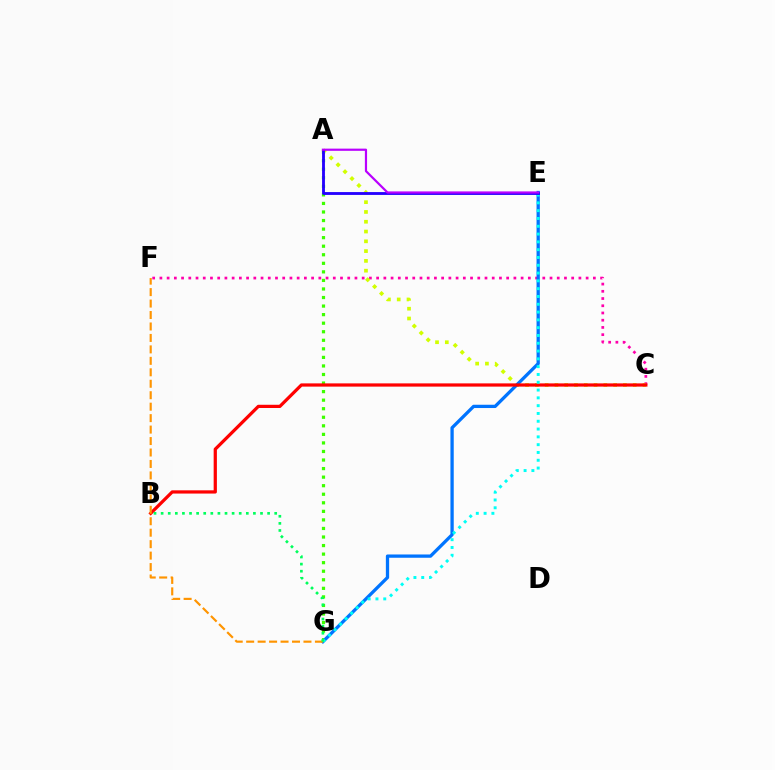{('C', 'F'): [{'color': '#ff00ac', 'line_style': 'dotted', 'thickness': 1.96}], ('A', 'G'): [{'color': '#3dff00', 'line_style': 'dotted', 'thickness': 2.32}], ('A', 'C'): [{'color': '#d1ff00', 'line_style': 'dotted', 'thickness': 2.66}], ('E', 'G'): [{'color': '#0074ff', 'line_style': 'solid', 'thickness': 2.36}, {'color': '#00fff6', 'line_style': 'dotted', 'thickness': 2.12}], ('B', 'C'): [{'color': '#ff0000', 'line_style': 'solid', 'thickness': 2.33}], ('F', 'G'): [{'color': '#ff9400', 'line_style': 'dashed', 'thickness': 1.56}], ('B', 'G'): [{'color': '#00ff5c', 'line_style': 'dotted', 'thickness': 1.93}], ('A', 'E'): [{'color': '#2500ff', 'line_style': 'solid', 'thickness': 2.05}, {'color': '#b900ff', 'line_style': 'solid', 'thickness': 1.58}]}